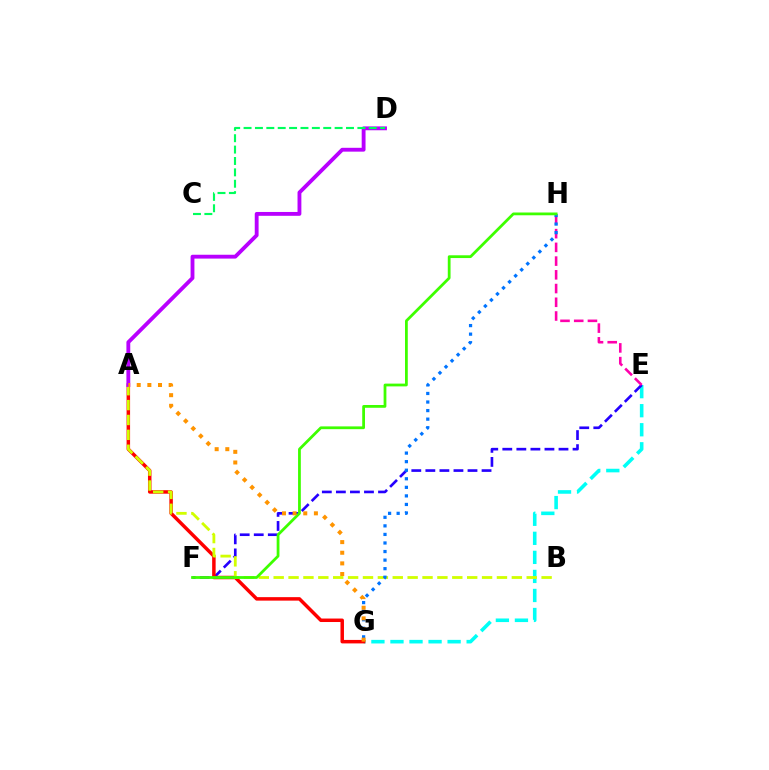{('E', 'G'): [{'color': '#00fff6', 'line_style': 'dashed', 'thickness': 2.59}], ('E', 'F'): [{'color': '#2500ff', 'line_style': 'dashed', 'thickness': 1.91}], ('A', 'G'): [{'color': '#ff0000', 'line_style': 'solid', 'thickness': 2.51}, {'color': '#ff9400', 'line_style': 'dotted', 'thickness': 2.89}], ('E', 'H'): [{'color': '#ff00ac', 'line_style': 'dashed', 'thickness': 1.86}], ('A', 'B'): [{'color': '#d1ff00', 'line_style': 'dashed', 'thickness': 2.02}], ('A', 'D'): [{'color': '#b900ff', 'line_style': 'solid', 'thickness': 2.77}], ('G', 'H'): [{'color': '#0074ff', 'line_style': 'dotted', 'thickness': 2.33}], ('F', 'H'): [{'color': '#3dff00', 'line_style': 'solid', 'thickness': 2.0}], ('C', 'D'): [{'color': '#00ff5c', 'line_style': 'dashed', 'thickness': 1.55}]}